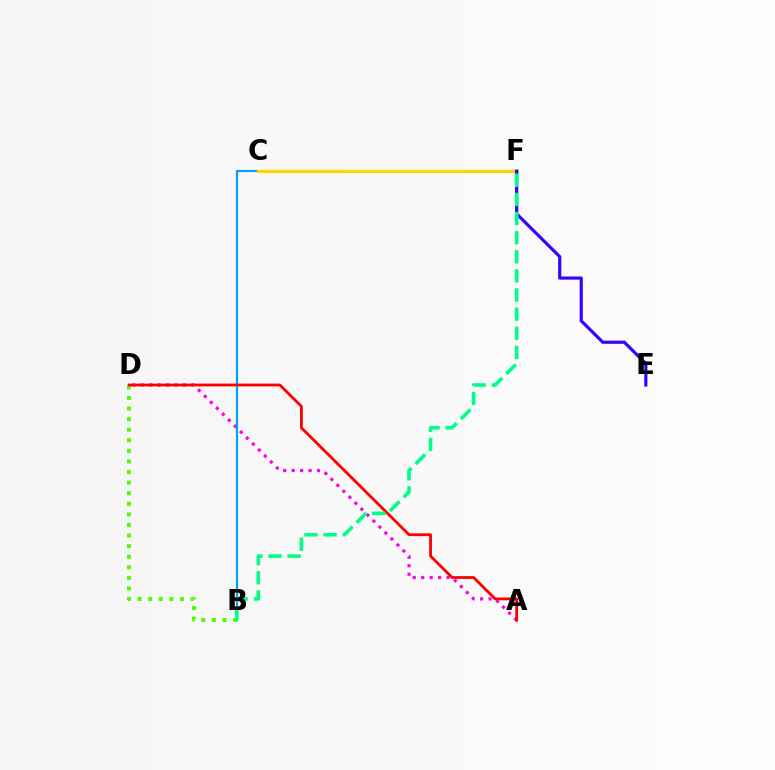{('A', 'D'): [{'color': '#ff00ed', 'line_style': 'dotted', 'thickness': 2.3}, {'color': '#ff0000', 'line_style': 'solid', 'thickness': 2.02}], ('B', 'C'): [{'color': '#009eff', 'line_style': 'solid', 'thickness': 1.54}], ('B', 'D'): [{'color': '#4fff00', 'line_style': 'dotted', 'thickness': 2.88}], ('C', 'F'): [{'color': '#ffd500', 'line_style': 'solid', 'thickness': 2.34}], ('E', 'F'): [{'color': '#3700ff', 'line_style': 'solid', 'thickness': 2.29}], ('B', 'F'): [{'color': '#00ff86', 'line_style': 'dashed', 'thickness': 2.6}]}